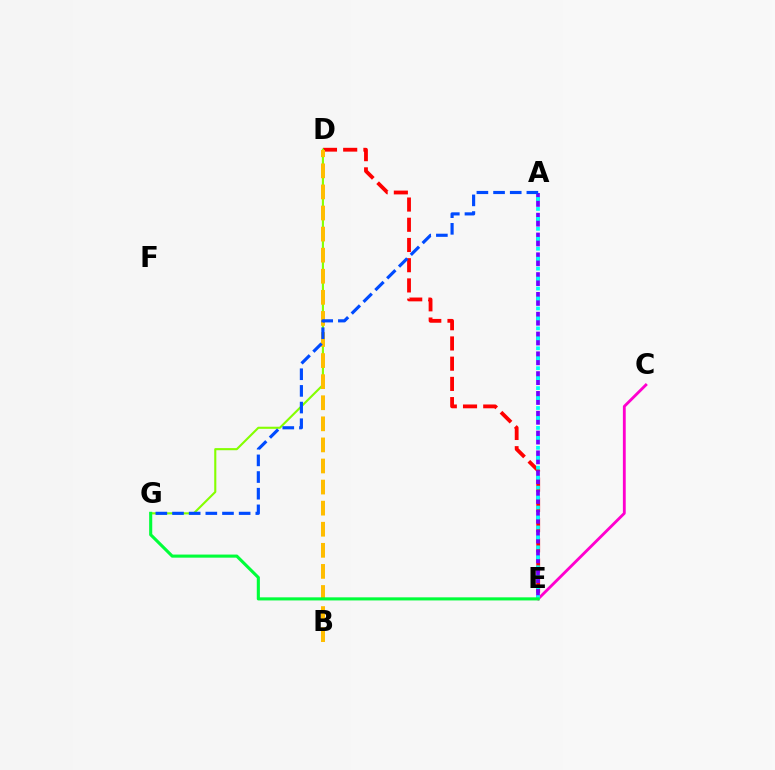{('D', 'E'): [{'color': '#ff0000', 'line_style': 'dashed', 'thickness': 2.75}], ('D', 'G'): [{'color': '#84ff00', 'line_style': 'solid', 'thickness': 1.52}], ('B', 'D'): [{'color': '#ffbd00', 'line_style': 'dashed', 'thickness': 2.86}], ('A', 'E'): [{'color': '#7200ff', 'line_style': 'dashed', 'thickness': 2.69}, {'color': '#00fff6', 'line_style': 'dotted', 'thickness': 2.7}], ('A', 'G'): [{'color': '#004bff', 'line_style': 'dashed', 'thickness': 2.26}], ('C', 'E'): [{'color': '#ff00cf', 'line_style': 'solid', 'thickness': 2.04}], ('E', 'G'): [{'color': '#00ff39', 'line_style': 'solid', 'thickness': 2.23}]}